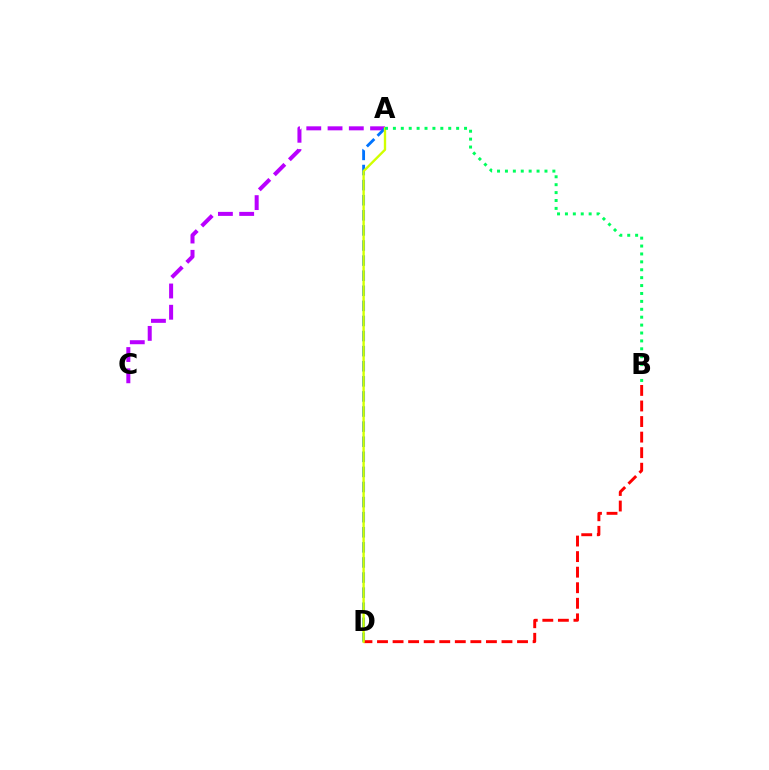{('A', 'C'): [{'color': '#b900ff', 'line_style': 'dashed', 'thickness': 2.89}], ('A', 'D'): [{'color': '#0074ff', 'line_style': 'dashed', 'thickness': 2.05}, {'color': '#d1ff00', 'line_style': 'solid', 'thickness': 1.7}], ('B', 'D'): [{'color': '#ff0000', 'line_style': 'dashed', 'thickness': 2.11}], ('A', 'B'): [{'color': '#00ff5c', 'line_style': 'dotted', 'thickness': 2.15}]}